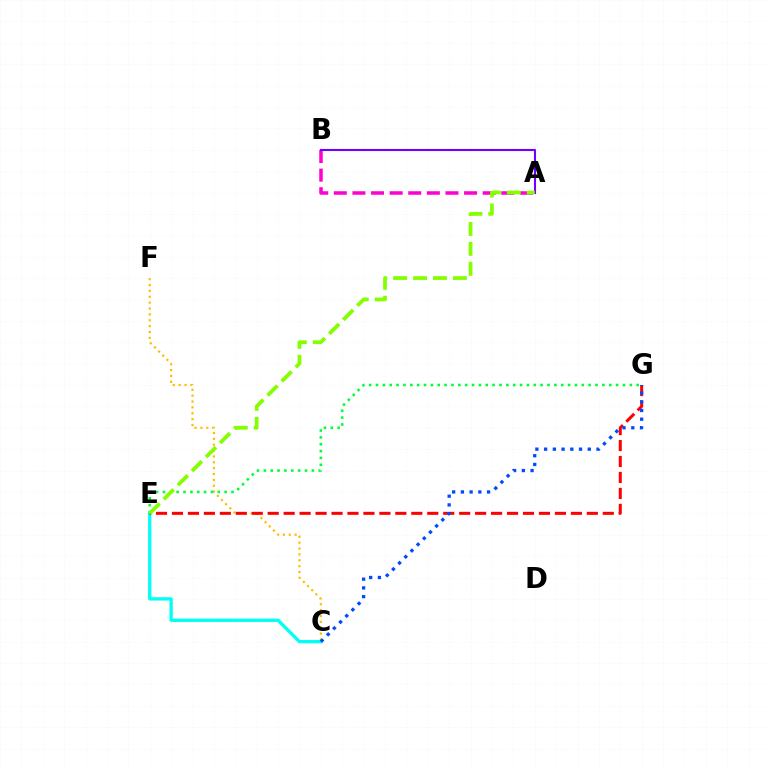{('A', 'B'): [{'color': '#ff00cf', 'line_style': 'dashed', 'thickness': 2.53}, {'color': '#7200ff', 'line_style': 'solid', 'thickness': 1.51}], ('C', 'F'): [{'color': '#ffbd00', 'line_style': 'dotted', 'thickness': 1.59}], ('C', 'E'): [{'color': '#00fff6', 'line_style': 'solid', 'thickness': 2.39}], ('E', 'G'): [{'color': '#ff0000', 'line_style': 'dashed', 'thickness': 2.17}, {'color': '#00ff39', 'line_style': 'dotted', 'thickness': 1.86}], ('A', 'E'): [{'color': '#84ff00', 'line_style': 'dashed', 'thickness': 2.71}], ('C', 'G'): [{'color': '#004bff', 'line_style': 'dotted', 'thickness': 2.37}]}